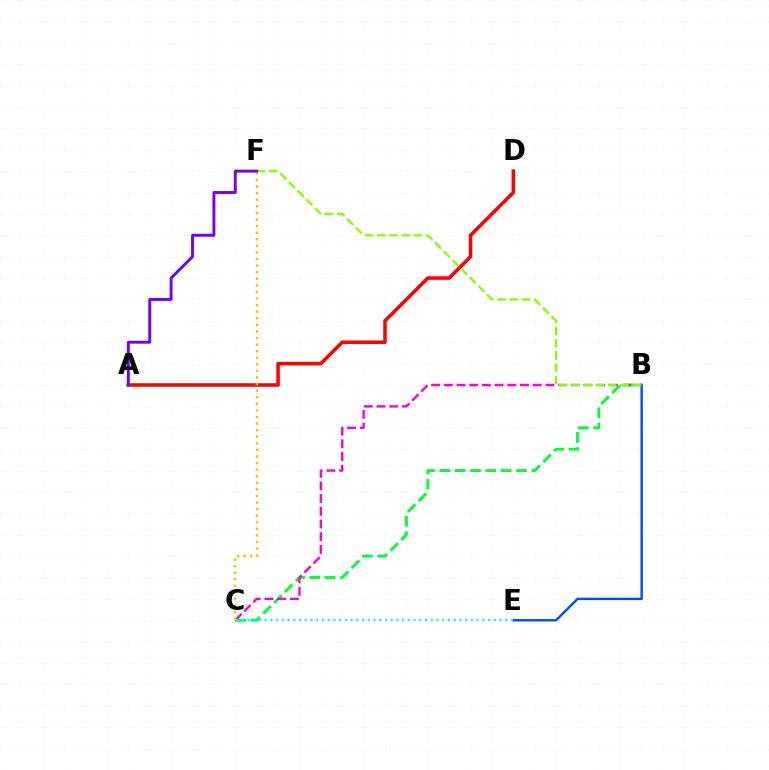{('B', 'E'): [{'color': '#004bff', 'line_style': 'solid', 'thickness': 1.73}], ('B', 'C'): [{'color': '#00ff39', 'line_style': 'dashed', 'thickness': 2.08}, {'color': '#ff00cf', 'line_style': 'dashed', 'thickness': 1.72}], ('C', 'E'): [{'color': '#00fff6', 'line_style': 'dotted', 'thickness': 1.56}], ('B', 'F'): [{'color': '#84ff00', 'line_style': 'dashed', 'thickness': 1.66}], ('A', 'D'): [{'color': '#ff0000', 'line_style': 'solid', 'thickness': 2.54}], ('C', 'F'): [{'color': '#ffbd00', 'line_style': 'dotted', 'thickness': 1.79}], ('A', 'F'): [{'color': '#7200ff', 'line_style': 'solid', 'thickness': 2.1}]}